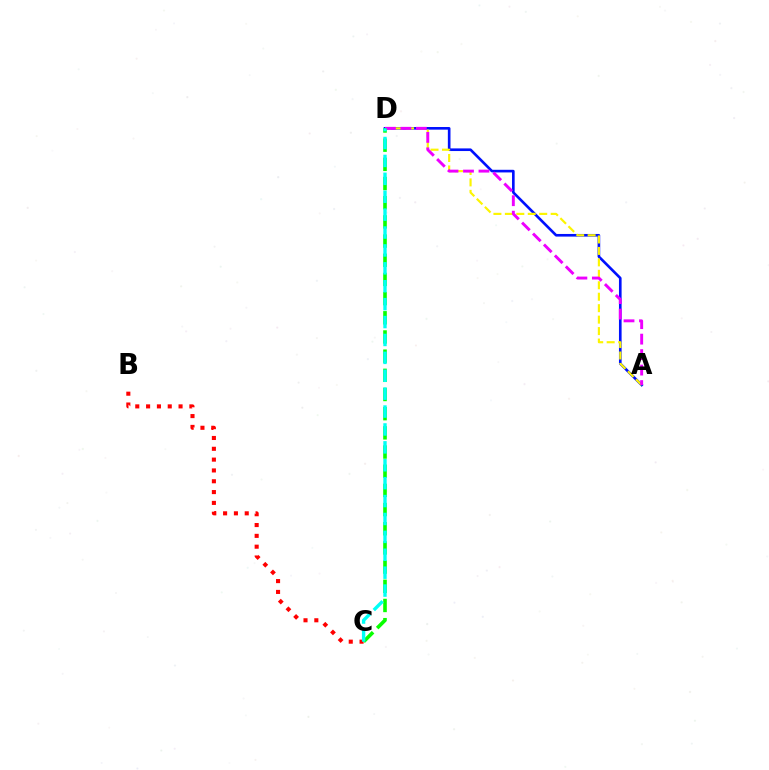{('A', 'D'): [{'color': '#0010ff', 'line_style': 'solid', 'thickness': 1.9}, {'color': '#fcf500', 'line_style': 'dashed', 'thickness': 1.56}, {'color': '#ee00ff', 'line_style': 'dashed', 'thickness': 2.1}], ('B', 'C'): [{'color': '#ff0000', 'line_style': 'dotted', 'thickness': 2.94}], ('C', 'D'): [{'color': '#08ff00', 'line_style': 'dashed', 'thickness': 2.61}, {'color': '#00fff6', 'line_style': 'dashed', 'thickness': 2.43}]}